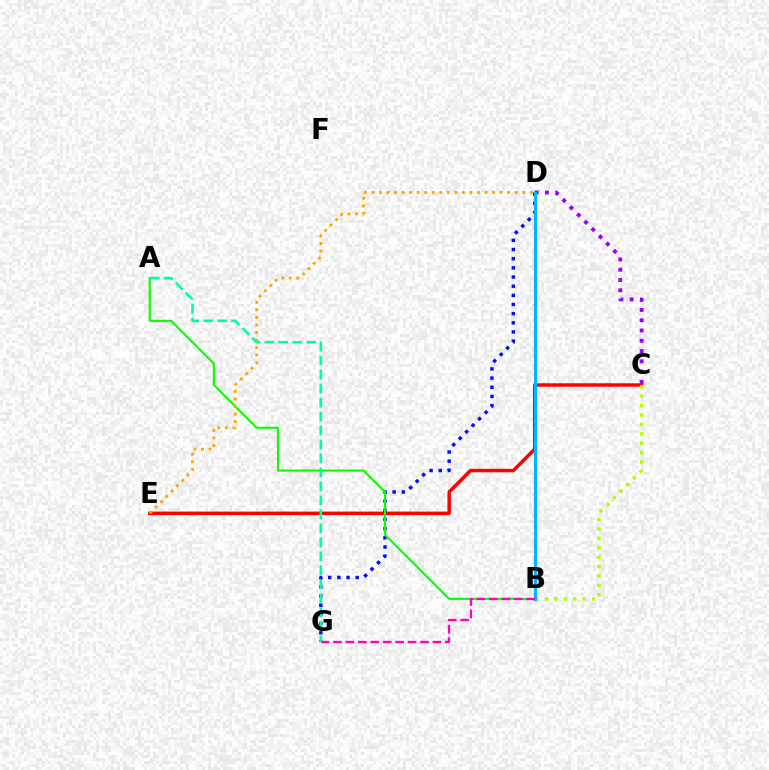{('C', 'E'): [{'color': '#ff0000', 'line_style': 'solid', 'thickness': 2.5}], ('C', 'D'): [{'color': '#9b00ff', 'line_style': 'dotted', 'thickness': 2.79}], ('D', 'G'): [{'color': '#0010ff', 'line_style': 'dotted', 'thickness': 2.49}], ('A', 'B'): [{'color': '#08ff00', 'line_style': 'solid', 'thickness': 1.52}], ('D', 'E'): [{'color': '#ffa500', 'line_style': 'dotted', 'thickness': 2.05}], ('B', 'C'): [{'color': '#b3ff00', 'line_style': 'dotted', 'thickness': 2.56}], ('B', 'D'): [{'color': '#00b5ff', 'line_style': 'solid', 'thickness': 2.28}], ('B', 'G'): [{'color': '#ff00bd', 'line_style': 'dashed', 'thickness': 1.69}], ('A', 'G'): [{'color': '#00ff9d', 'line_style': 'dashed', 'thickness': 1.9}]}